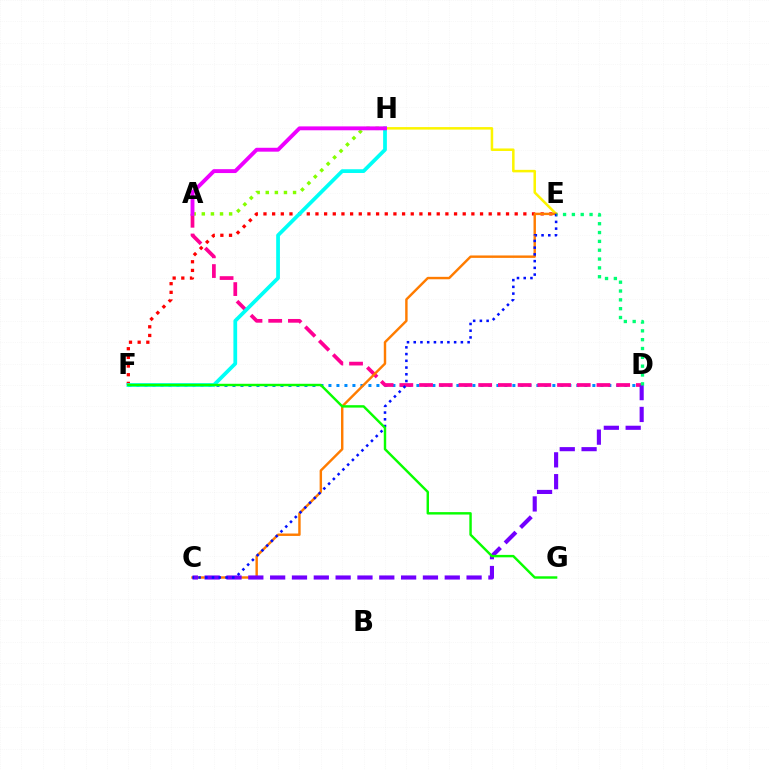{('E', 'H'): [{'color': '#fcf500', 'line_style': 'solid', 'thickness': 1.81}], ('D', 'F'): [{'color': '#008cff', 'line_style': 'dotted', 'thickness': 2.17}], ('E', 'F'): [{'color': '#ff0000', 'line_style': 'dotted', 'thickness': 2.35}], ('A', 'D'): [{'color': '#ff0094', 'line_style': 'dashed', 'thickness': 2.68}], ('C', 'E'): [{'color': '#ff7c00', 'line_style': 'solid', 'thickness': 1.75}, {'color': '#0010ff', 'line_style': 'dotted', 'thickness': 1.83}], ('F', 'H'): [{'color': '#00fff6', 'line_style': 'solid', 'thickness': 2.69}], ('C', 'D'): [{'color': '#7200ff', 'line_style': 'dashed', 'thickness': 2.97}], ('A', 'H'): [{'color': '#84ff00', 'line_style': 'dotted', 'thickness': 2.47}, {'color': '#ee00ff', 'line_style': 'solid', 'thickness': 2.8}], ('D', 'E'): [{'color': '#00ff74', 'line_style': 'dotted', 'thickness': 2.4}], ('F', 'G'): [{'color': '#08ff00', 'line_style': 'solid', 'thickness': 1.75}]}